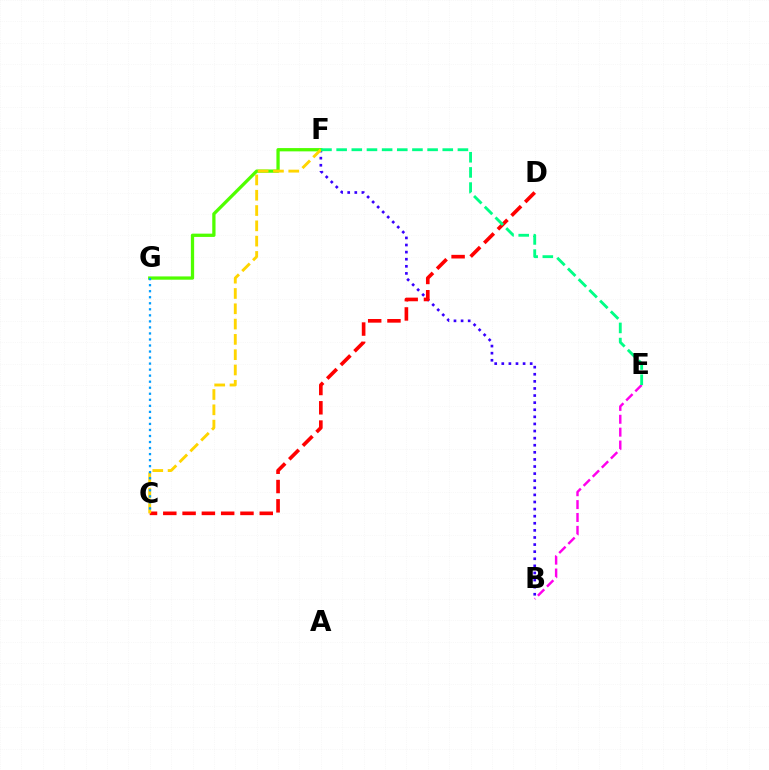{('B', 'E'): [{'color': '#ff00ed', 'line_style': 'dashed', 'thickness': 1.75}], ('B', 'F'): [{'color': '#3700ff', 'line_style': 'dotted', 'thickness': 1.93}], ('F', 'G'): [{'color': '#4fff00', 'line_style': 'solid', 'thickness': 2.36}], ('C', 'D'): [{'color': '#ff0000', 'line_style': 'dashed', 'thickness': 2.62}], ('C', 'F'): [{'color': '#ffd500', 'line_style': 'dashed', 'thickness': 2.08}], ('C', 'G'): [{'color': '#009eff', 'line_style': 'dotted', 'thickness': 1.64}], ('E', 'F'): [{'color': '#00ff86', 'line_style': 'dashed', 'thickness': 2.06}]}